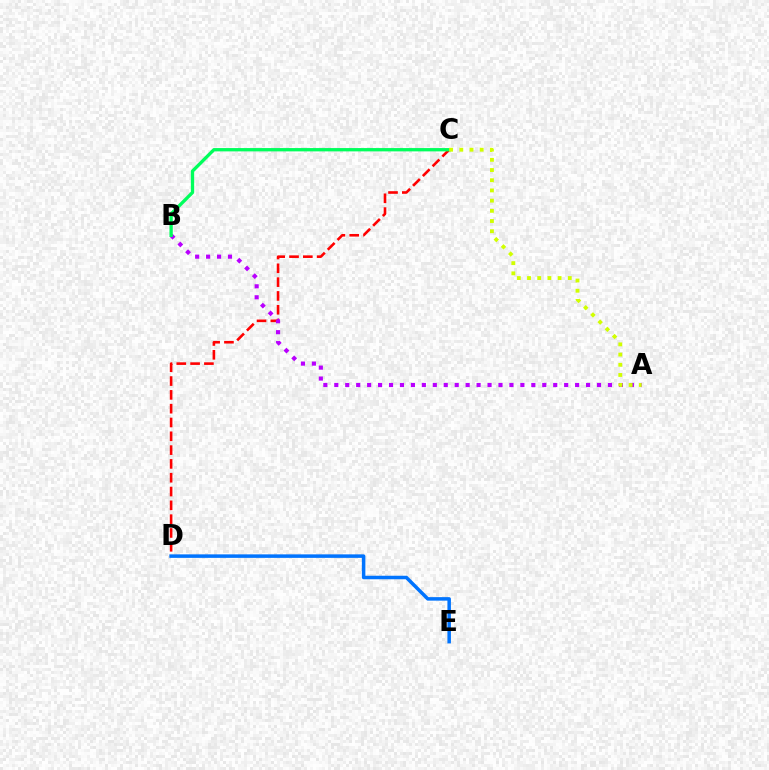{('C', 'D'): [{'color': '#ff0000', 'line_style': 'dashed', 'thickness': 1.88}], ('D', 'E'): [{'color': '#0074ff', 'line_style': 'solid', 'thickness': 2.52}], ('A', 'B'): [{'color': '#b900ff', 'line_style': 'dotted', 'thickness': 2.97}], ('B', 'C'): [{'color': '#00ff5c', 'line_style': 'solid', 'thickness': 2.39}], ('A', 'C'): [{'color': '#d1ff00', 'line_style': 'dotted', 'thickness': 2.77}]}